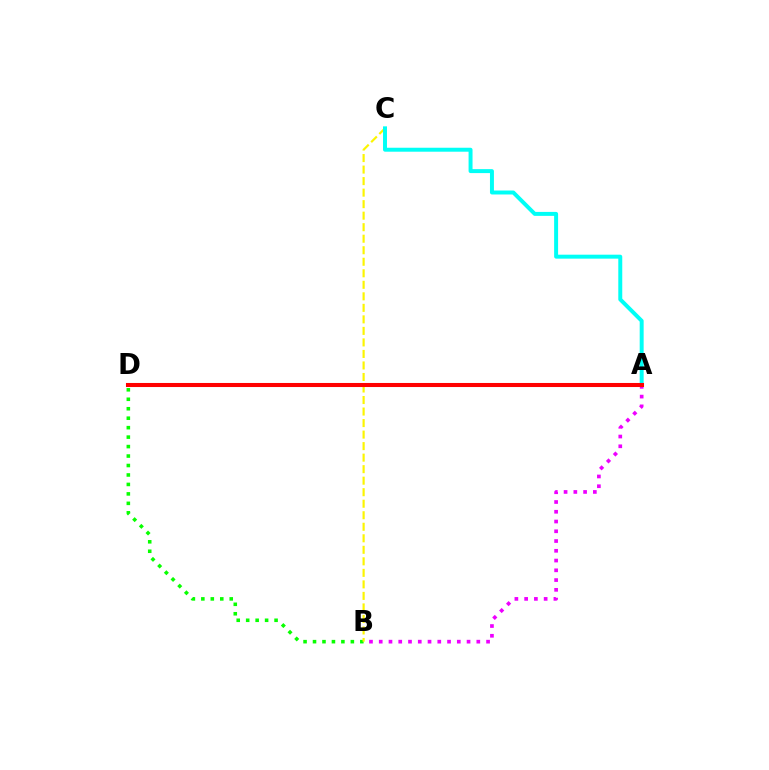{('B', 'D'): [{'color': '#08ff00', 'line_style': 'dotted', 'thickness': 2.57}], ('A', 'B'): [{'color': '#ee00ff', 'line_style': 'dotted', 'thickness': 2.65}], ('B', 'C'): [{'color': '#fcf500', 'line_style': 'dashed', 'thickness': 1.57}], ('A', 'C'): [{'color': '#00fff6', 'line_style': 'solid', 'thickness': 2.85}], ('A', 'D'): [{'color': '#0010ff', 'line_style': 'dotted', 'thickness': 1.57}, {'color': '#ff0000', 'line_style': 'solid', 'thickness': 2.92}]}